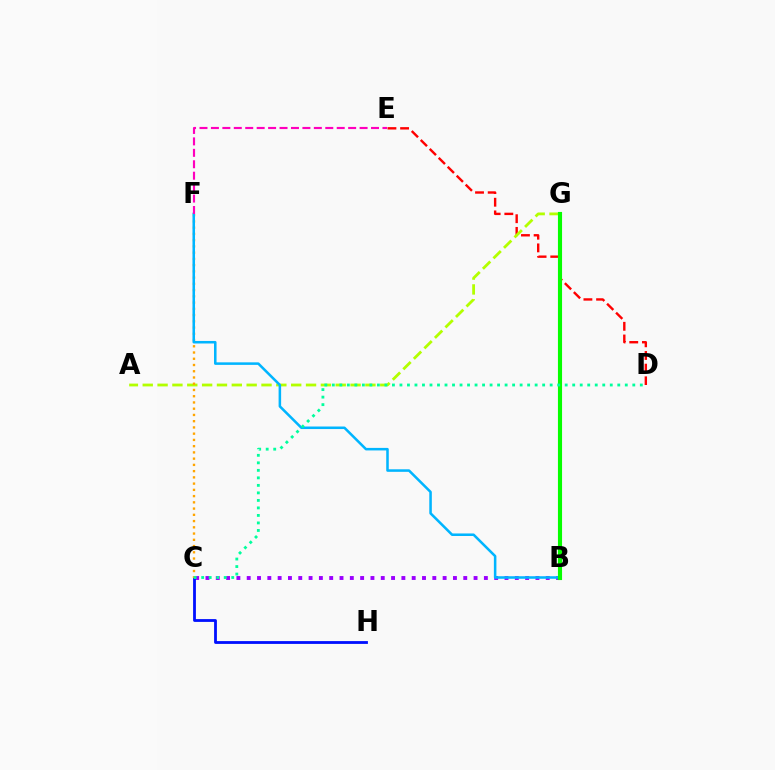{('B', 'C'): [{'color': '#9b00ff', 'line_style': 'dotted', 'thickness': 2.8}], ('D', 'E'): [{'color': '#ff0000', 'line_style': 'dashed', 'thickness': 1.72}], ('A', 'G'): [{'color': '#b3ff00', 'line_style': 'dashed', 'thickness': 2.02}], ('C', 'H'): [{'color': '#0010ff', 'line_style': 'solid', 'thickness': 2.02}], ('C', 'F'): [{'color': '#ffa500', 'line_style': 'dotted', 'thickness': 1.7}], ('B', 'F'): [{'color': '#00b5ff', 'line_style': 'solid', 'thickness': 1.83}], ('B', 'G'): [{'color': '#08ff00', 'line_style': 'solid', 'thickness': 2.96}], ('E', 'F'): [{'color': '#ff00bd', 'line_style': 'dashed', 'thickness': 1.55}], ('C', 'D'): [{'color': '#00ff9d', 'line_style': 'dotted', 'thickness': 2.04}]}